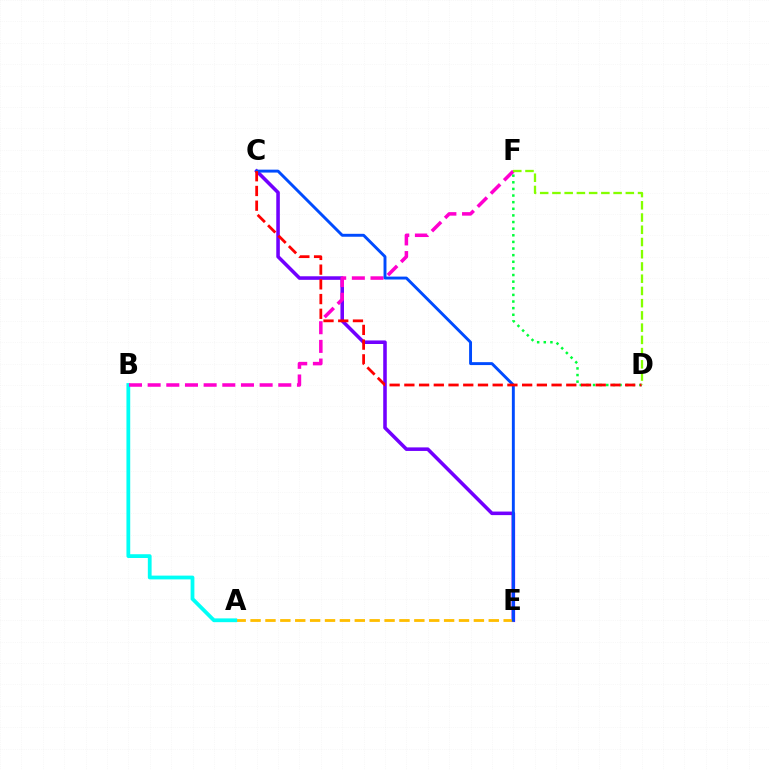{('C', 'E'): [{'color': '#7200ff', 'line_style': 'solid', 'thickness': 2.56}, {'color': '#004bff', 'line_style': 'solid', 'thickness': 2.1}], ('A', 'E'): [{'color': '#ffbd00', 'line_style': 'dashed', 'thickness': 2.02}], ('A', 'B'): [{'color': '#00fff6', 'line_style': 'solid', 'thickness': 2.72}], ('B', 'F'): [{'color': '#ff00cf', 'line_style': 'dashed', 'thickness': 2.54}], ('D', 'F'): [{'color': '#00ff39', 'line_style': 'dotted', 'thickness': 1.8}, {'color': '#84ff00', 'line_style': 'dashed', 'thickness': 1.66}], ('C', 'D'): [{'color': '#ff0000', 'line_style': 'dashed', 'thickness': 2.0}]}